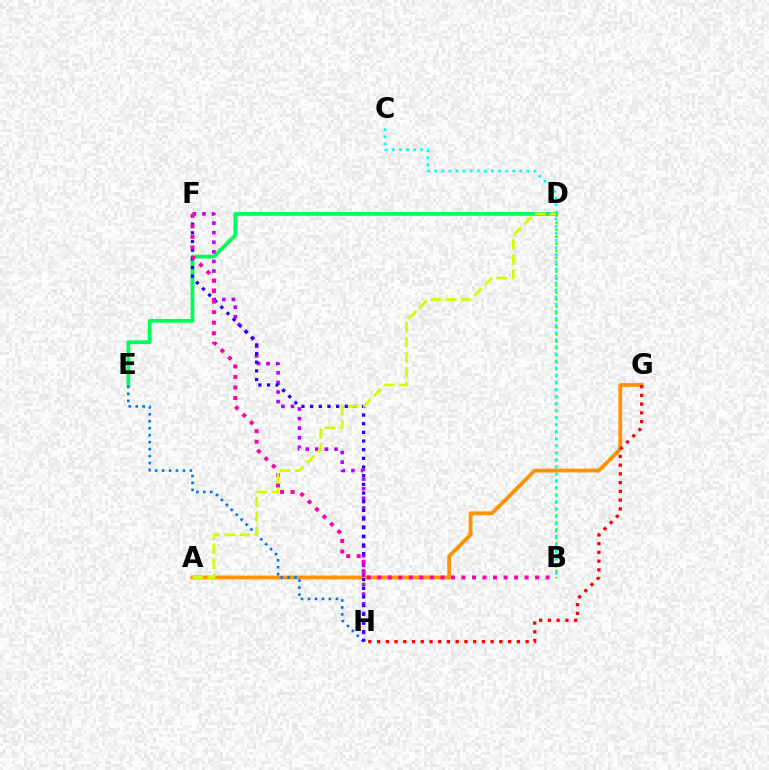{('B', 'D'): [{'color': '#3dff00', 'line_style': 'dotted', 'thickness': 1.89}], ('A', 'G'): [{'color': '#ff9400', 'line_style': 'solid', 'thickness': 2.75}], ('D', 'E'): [{'color': '#00ff5c', 'line_style': 'solid', 'thickness': 2.73}], ('F', 'H'): [{'color': '#b900ff', 'line_style': 'dotted', 'thickness': 2.61}, {'color': '#2500ff', 'line_style': 'dotted', 'thickness': 2.35}], ('E', 'H'): [{'color': '#0074ff', 'line_style': 'dotted', 'thickness': 1.89}], ('B', 'F'): [{'color': '#ff00ac', 'line_style': 'dotted', 'thickness': 2.86}], ('A', 'D'): [{'color': '#d1ff00', 'line_style': 'dashed', 'thickness': 2.03}], ('G', 'H'): [{'color': '#ff0000', 'line_style': 'dotted', 'thickness': 2.37}], ('B', 'C'): [{'color': '#00fff6', 'line_style': 'dotted', 'thickness': 1.93}]}